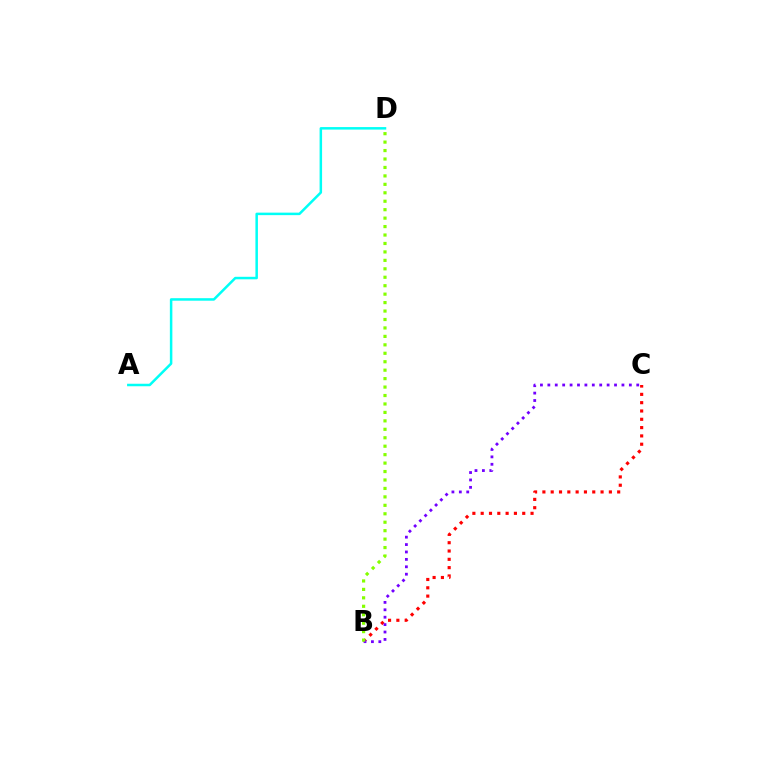{('B', 'C'): [{'color': '#ff0000', 'line_style': 'dotted', 'thickness': 2.26}, {'color': '#7200ff', 'line_style': 'dotted', 'thickness': 2.01}], ('B', 'D'): [{'color': '#84ff00', 'line_style': 'dotted', 'thickness': 2.3}], ('A', 'D'): [{'color': '#00fff6', 'line_style': 'solid', 'thickness': 1.8}]}